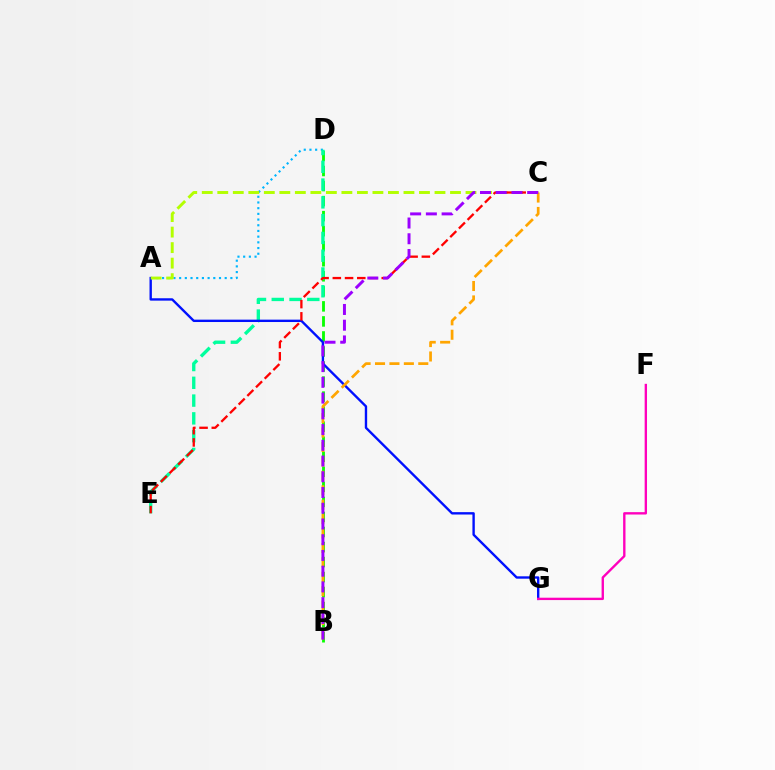{('A', 'D'): [{'color': '#00b5ff', 'line_style': 'dotted', 'thickness': 1.55}], ('B', 'D'): [{'color': '#08ff00', 'line_style': 'dashed', 'thickness': 2.04}], ('D', 'E'): [{'color': '#00ff9d', 'line_style': 'dashed', 'thickness': 2.42}], ('A', 'G'): [{'color': '#0010ff', 'line_style': 'solid', 'thickness': 1.71}], ('A', 'C'): [{'color': '#b3ff00', 'line_style': 'dashed', 'thickness': 2.11}], ('C', 'E'): [{'color': '#ff0000', 'line_style': 'dashed', 'thickness': 1.66}], ('F', 'G'): [{'color': '#ff00bd', 'line_style': 'solid', 'thickness': 1.7}], ('B', 'C'): [{'color': '#ffa500', 'line_style': 'dashed', 'thickness': 1.96}, {'color': '#9b00ff', 'line_style': 'dashed', 'thickness': 2.14}]}